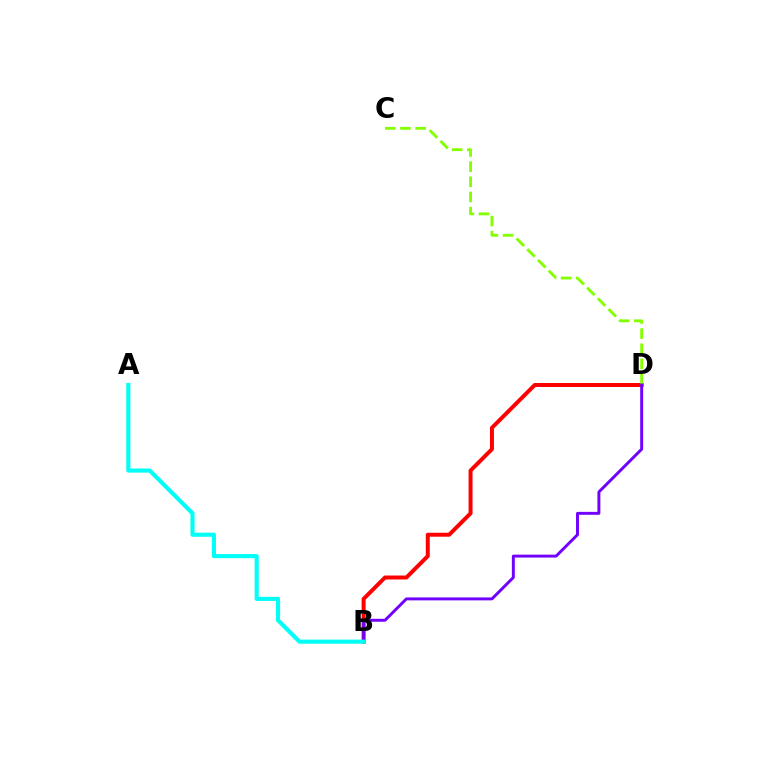{('B', 'D'): [{'color': '#ff0000', 'line_style': 'solid', 'thickness': 2.86}, {'color': '#7200ff', 'line_style': 'solid', 'thickness': 2.11}], ('C', 'D'): [{'color': '#84ff00', 'line_style': 'dashed', 'thickness': 2.06}], ('A', 'B'): [{'color': '#00fff6', 'line_style': 'solid', 'thickness': 2.96}]}